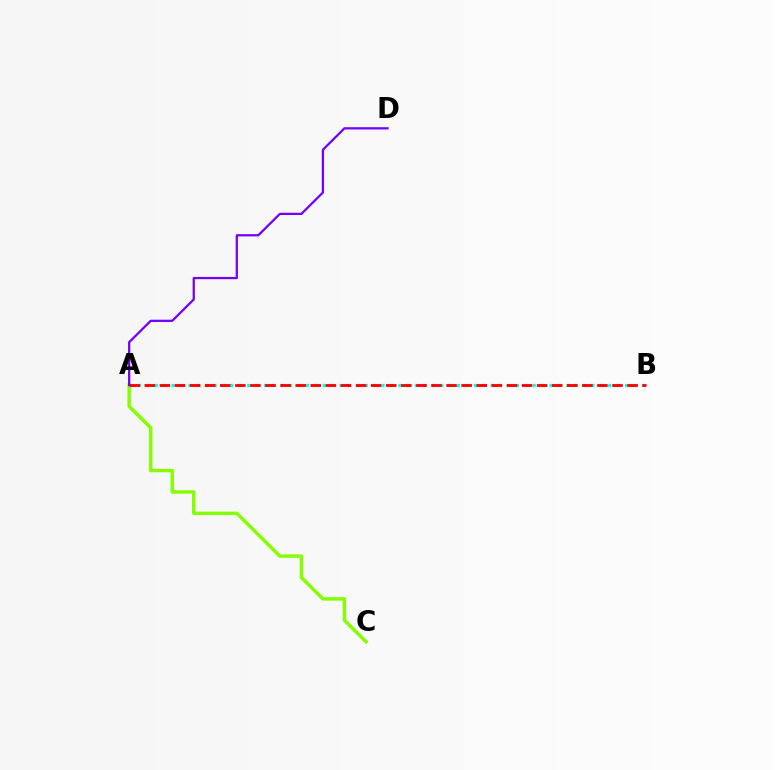{('A', 'B'): [{'color': '#00fff6', 'line_style': 'dotted', 'thickness': 2.28}, {'color': '#ff0000', 'line_style': 'dashed', 'thickness': 2.05}], ('A', 'C'): [{'color': '#84ff00', 'line_style': 'solid', 'thickness': 2.48}], ('A', 'D'): [{'color': '#7200ff', 'line_style': 'solid', 'thickness': 1.62}]}